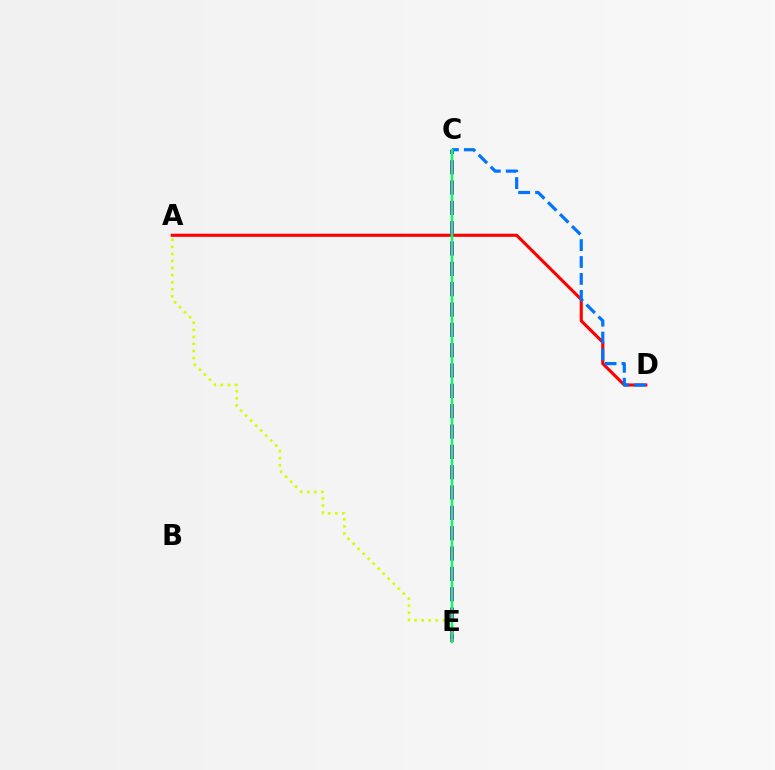{('A', 'D'): [{'color': '#ff0000', 'line_style': 'solid', 'thickness': 2.23}], ('C', 'E'): [{'color': '#b900ff', 'line_style': 'dashed', 'thickness': 2.76}, {'color': '#00ff5c', 'line_style': 'solid', 'thickness': 1.79}], ('C', 'D'): [{'color': '#0074ff', 'line_style': 'dashed', 'thickness': 2.3}], ('A', 'E'): [{'color': '#d1ff00', 'line_style': 'dotted', 'thickness': 1.92}]}